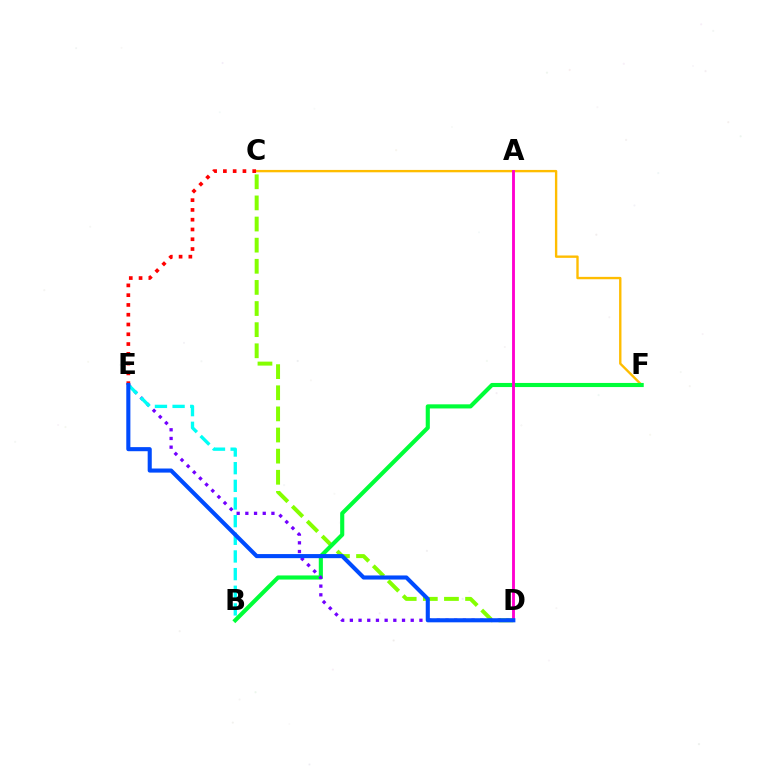{('C', 'F'): [{'color': '#ffbd00', 'line_style': 'solid', 'thickness': 1.71}], ('C', 'E'): [{'color': '#ff0000', 'line_style': 'dotted', 'thickness': 2.66}], ('C', 'D'): [{'color': '#84ff00', 'line_style': 'dashed', 'thickness': 2.87}], ('B', 'F'): [{'color': '#00ff39', 'line_style': 'solid', 'thickness': 2.96}], ('D', 'E'): [{'color': '#7200ff', 'line_style': 'dotted', 'thickness': 2.36}, {'color': '#004bff', 'line_style': 'solid', 'thickness': 2.94}], ('B', 'E'): [{'color': '#00fff6', 'line_style': 'dashed', 'thickness': 2.4}], ('A', 'D'): [{'color': '#ff00cf', 'line_style': 'solid', 'thickness': 2.06}]}